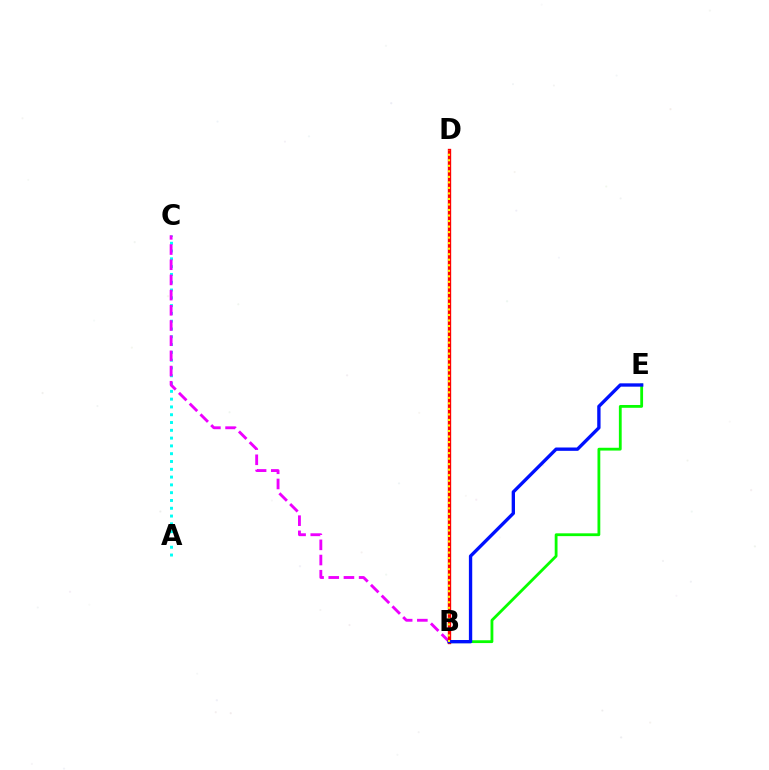{('A', 'C'): [{'color': '#00fff6', 'line_style': 'dotted', 'thickness': 2.12}], ('B', 'E'): [{'color': '#08ff00', 'line_style': 'solid', 'thickness': 2.02}, {'color': '#0010ff', 'line_style': 'solid', 'thickness': 2.4}], ('B', 'C'): [{'color': '#ee00ff', 'line_style': 'dashed', 'thickness': 2.06}], ('B', 'D'): [{'color': '#ff0000', 'line_style': 'solid', 'thickness': 2.41}, {'color': '#fcf500', 'line_style': 'dotted', 'thickness': 1.5}]}